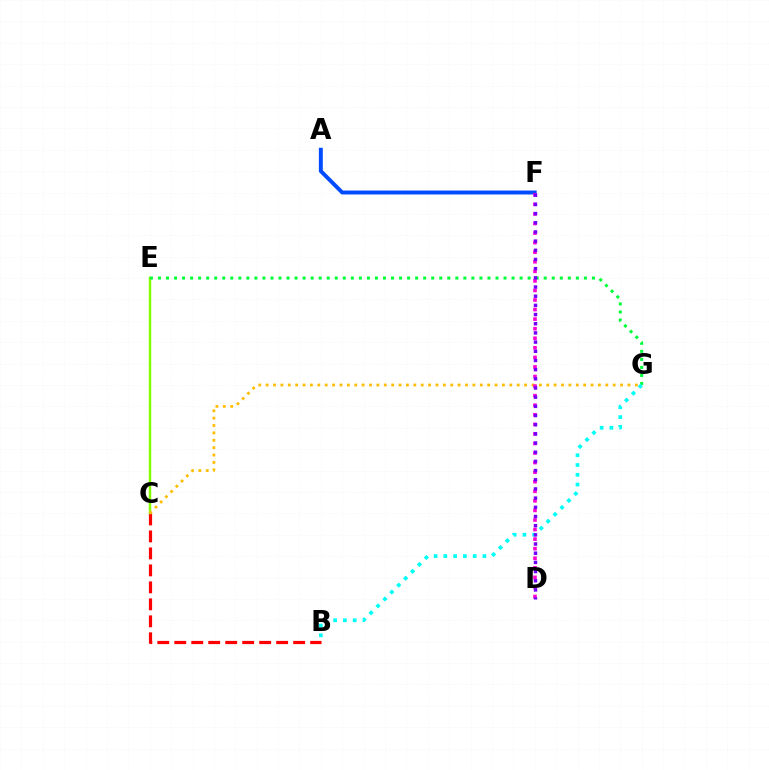{('B', 'C'): [{'color': '#ff0000', 'line_style': 'dashed', 'thickness': 2.31}], ('C', 'E'): [{'color': '#84ff00', 'line_style': 'solid', 'thickness': 1.78}], ('E', 'G'): [{'color': '#00ff39', 'line_style': 'dotted', 'thickness': 2.18}], ('C', 'G'): [{'color': '#ffbd00', 'line_style': 'dotted', 'thickness': 2.01}], ('A', 'F'): [{'color': '#004bff', 'line_style': 'solid', 'thickness': 2.82}], ('D', 'F'): [{'color': '#ff00cf', 'line_style': 'dotted', 'thickness': 2.6}, {'color': '#7200ff', 'line_style': 'dotted', 'thickness': 2.49}], ('B', 'G'): [{'color': '#00fff6', 'line_style': 'dotted', 'thickness': 2.66}]}